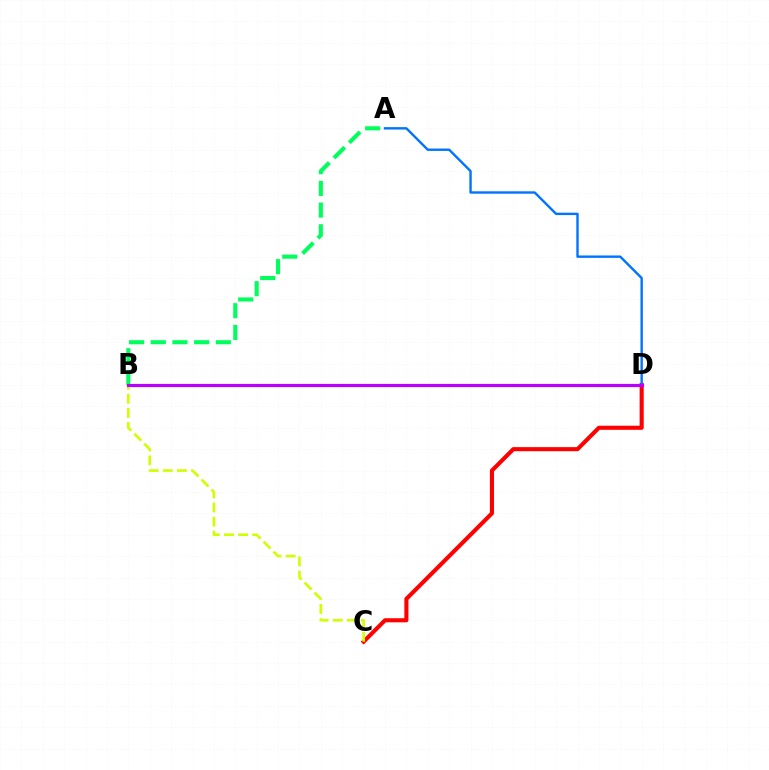{('C', 'D'): [{'color': '#ff0000', 'line_style': 'solid', 'thickness': 2.94}], ('B', 'C'): [{'color': '#d1ff00', 'line_style': 'dashed', 'thickness': 1.92}], ('A', 'D'): [{'color': '#0074ff', 'line_style': 'solid', 'thickness': 1.72}], ('A', 'B'): [{'color': '#00ff5c', 'line_style': 'dashed', 'thickness': 2.95}], ('B', 'D'): [{'color': '#b900ff', 'line_style': 'solid', 'thickness': 2.28}]}